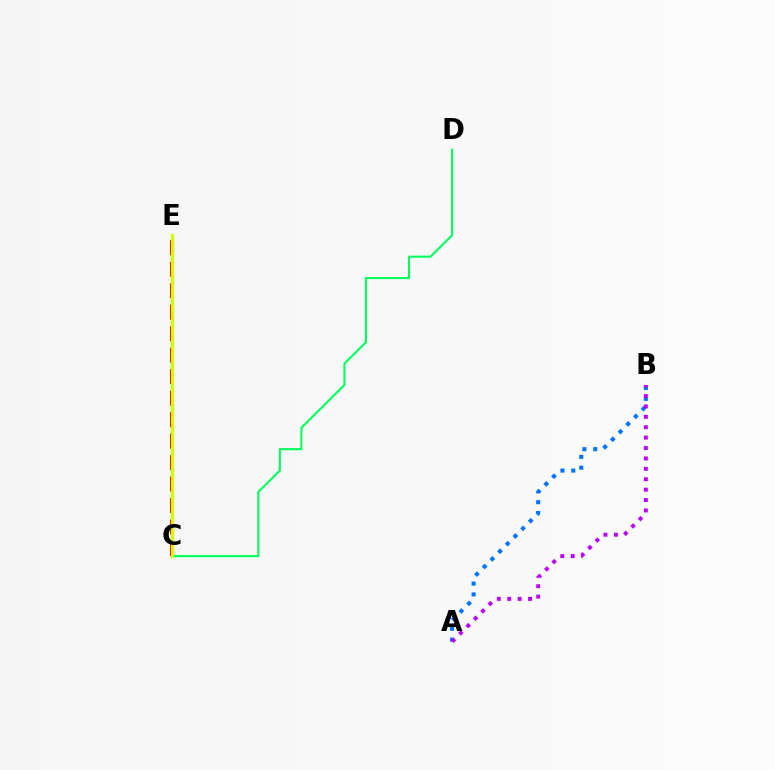{('C', 'E'): [{'color': '#ff0000', 'line_style': 'dashed', 'thickness': 2.92}, {'color': '#d1ff00', 'line_style': 'solid', 'thickness': 2.31}], ('C', 'D'): [{'color': '#00ff5c', 'line_style': 'solid', 'thickness': 1.51}], ('A', 'B'): [{'color': '#0074ff', 'line_style': 'dotted', 'thickness': 2.94}, {'color': '#b900ff', 'line_style': 'dotted', 'thickness': 2.83}]}